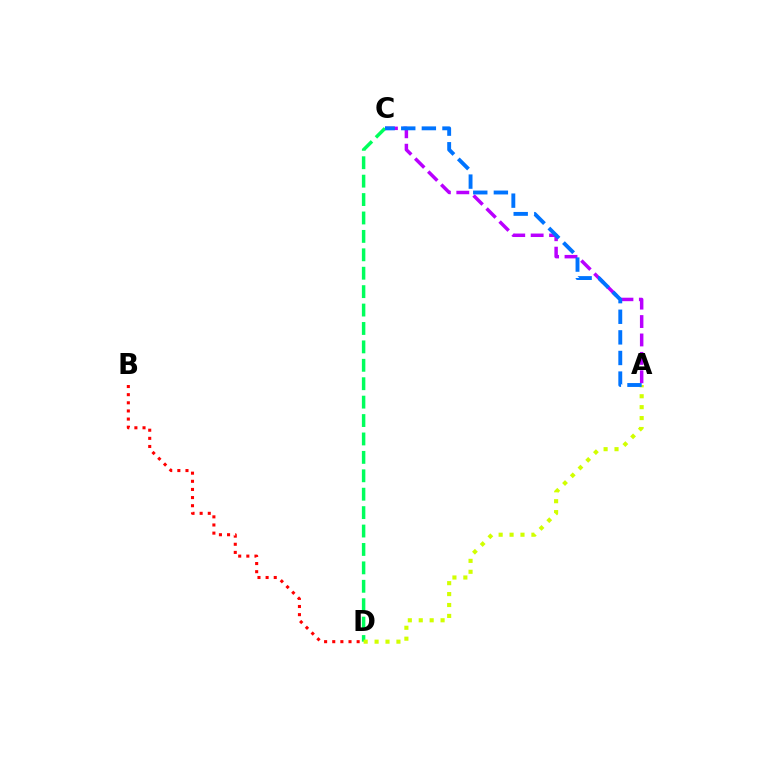{('A', 'C'): [{'color': '#b900ff', 'line_style': 'dashed', 'thickness': 2.5}, {'color': '#0074ff', 'line_style': 'dashed', 'thickness': 2.8}], ('C', 'D'): [{'color': '#00ff5c', 'line_style': 'dashed', 'thickness': 2.5}], ('A', 'D'): [{'color': '#d1ff00', 'line_style': 'dotted', 'thickness': 2.97}], ('B', 'D'): [{'color': '#ff0000', 'line_style': 'dotted', 'thickness': 2.21}]}